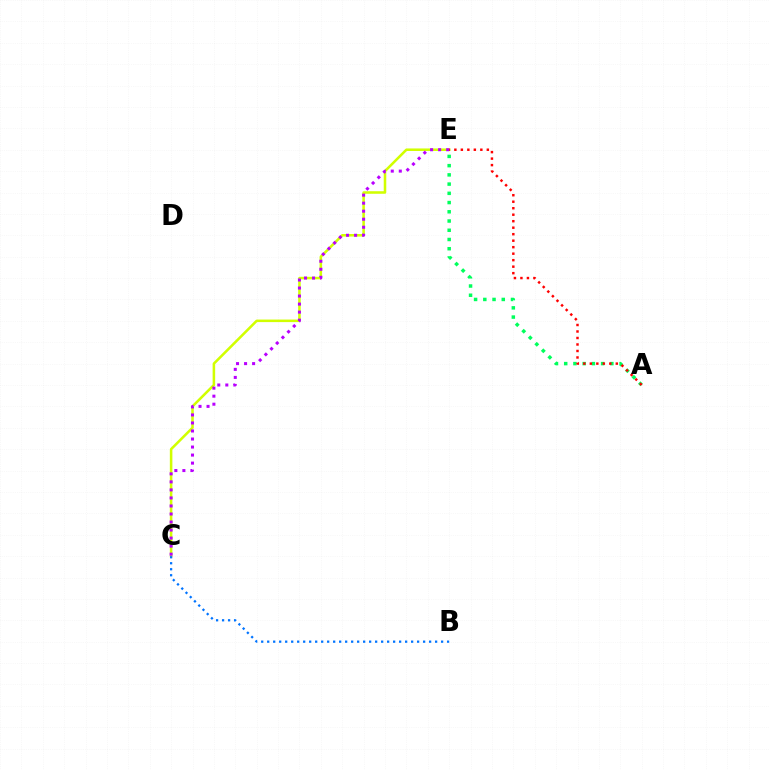{('C', 'E'): [{'color': '#d1ff00', 'line_style': 'solid', 'thickness': 1.83}, {'color': '#b900ff', 'line_style': 'dotted', 'thickness': 2.18}], ('A', 'E'): [{'color': '#00ff5c', 'line_style': 'dotted', 'thickness': 2.51}, {'color': '#ff0000', 'line_style': 'dotted', 'thickness': 1.76}], ('B', 'C'): [{'color': '#0074ff', 'line_style': 'dotted', 'thickness': 1.63}]}